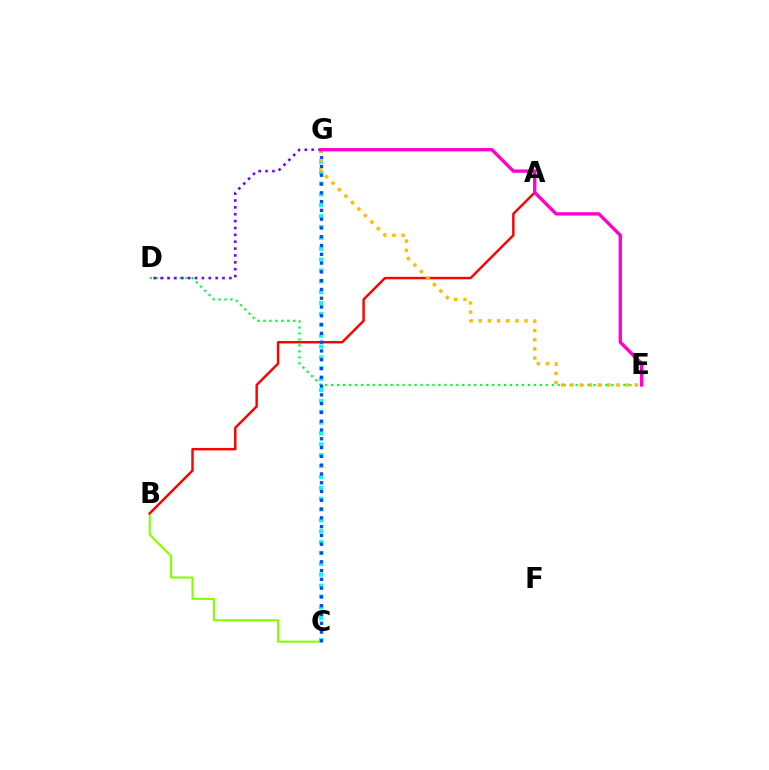{('D', 'E'): [{'color': '#00ff39', 'line_style': 'dotted', 'thickness': 1.62}], ('C', 'G'): [{'color': '#00fff6', 'line_style': 'dotted', 'thickness': 2.95}, {'color': '#004bff', 'line_style': 'dotted', 'thickness': 2.39}], ('B', 'C'): [{'color': '#84ff00', 'line_style': 'solid', 'thickness': 1.5}], ('D', 'G'): [{'color': '#7200ff', 'line_style': 'dotted', 'thickness': 1.87}], ('A', 'B'): [{'color': '#ff0000', 'line_style': 'solid', 'thickness': 1.76}], ('E', 'G'): [{'color': '#ffbd00', 'line_style': 'dotted', 'thickness': 2.49}, {'color': '#ff00cf', 'line_style': 'solid', 'thickness': 2.41}]}